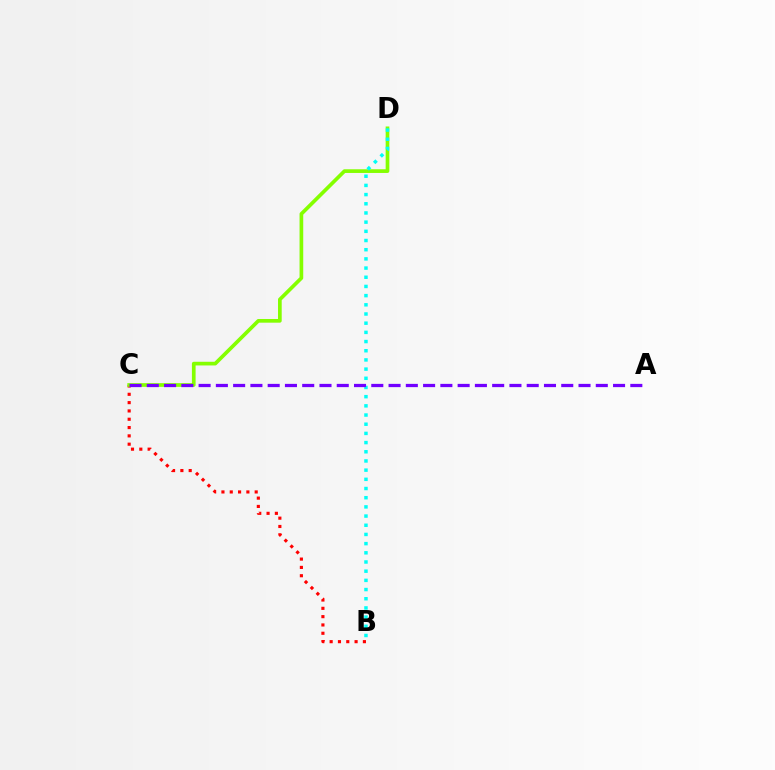{('B', 'C'): [{'color': '#ff0000', 'line_style': 'dotted', 'thickness': 2.26}], ('C', 'D'): [{'color': '#84ff00', 'line_style': 'solid', 'thickness': 2.65}], ('B', 'D'): [{'color': '#00fff6', 'line_style': 'dotted', 'thickness': 2.5}], ('A', 'C'): [{'color': '#7200ff', 'line_style': 'dashed', 'thickness': 2.35}]}